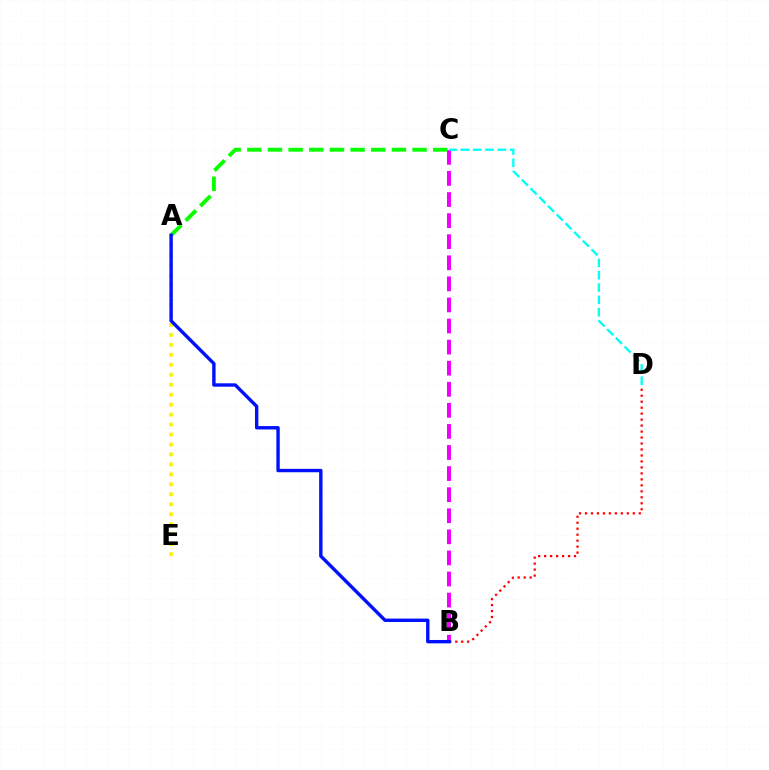{('B', 'D'): [{'color': '#ff0000', 'line_style': 'dotted', 'thickness': 1.62}], ('A', 'E'): [{'color': '#fcf500', 'line_style': 'dotted', 'thickness': 2.71}], ('B', 'C'): [{'color': '#ee00ff', 'line_style': 'dashed', 'thickness': 2.86}], ('A', 'C'): [{'color': '#08ff00', 'line_style': 'dashed', 'thickness': 2.81}], ('A', 'B'): [{'color': '#0010ff', 'line_style': 'solid', 'thickness': 2.44}], ('C', 'D'): [{'color': '#00fff6', 'line_style': 'dashed', 'thickness': 1.67}]}